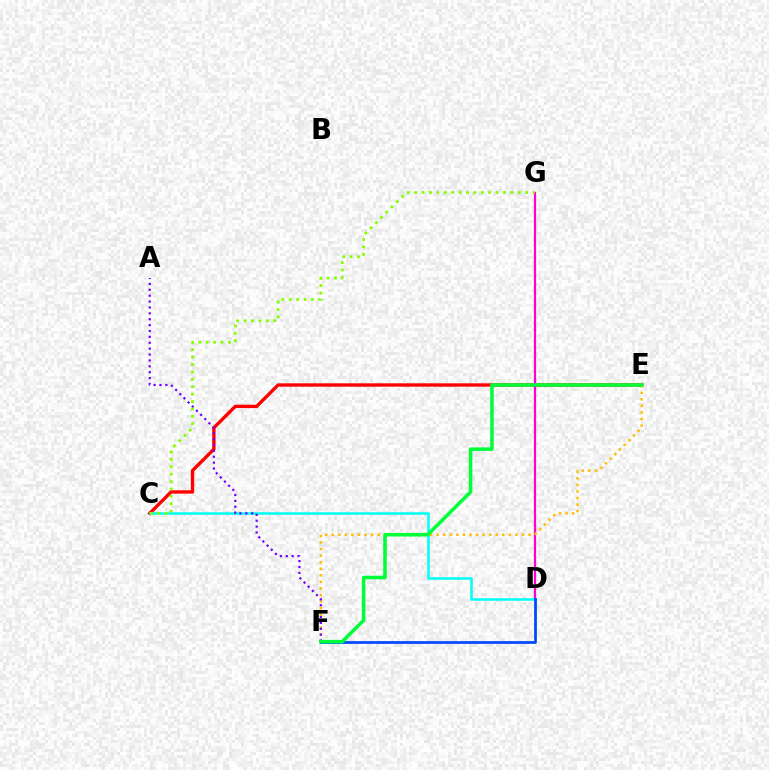{('C', 'E'): [{'color': '#ff0000', 'line_style': 'solid', 'thickness': 2.42}], ('D', 'G'): [{'color': '#ff00cf', 'line_style': 'solid', 'thickness': 1.63}], ('E', 'F'): [{'color': '#ffbd00', 'line_style': 'dotted', 'thickness': 1.78}, {'color': '#00ff39', 'line_style': 'solid', 'thickness': 2.55}], ('C', 'D'): [{'color': '#00fff6', 'line_style': 'solid', 'thickness': 1.82}], ('A', 'F'): [{'color': '#7200ff', 'line_style': 'dotted', 'thickness': 1.6}], ('D', 'F'): [{'color': '#004bff', 'line_style': 'solid', 'thickness': 1.99}], ('C', 'G'): [{'color': '#84ff00', 'line_style': 'dotted', 'thickness': 2.01}]}